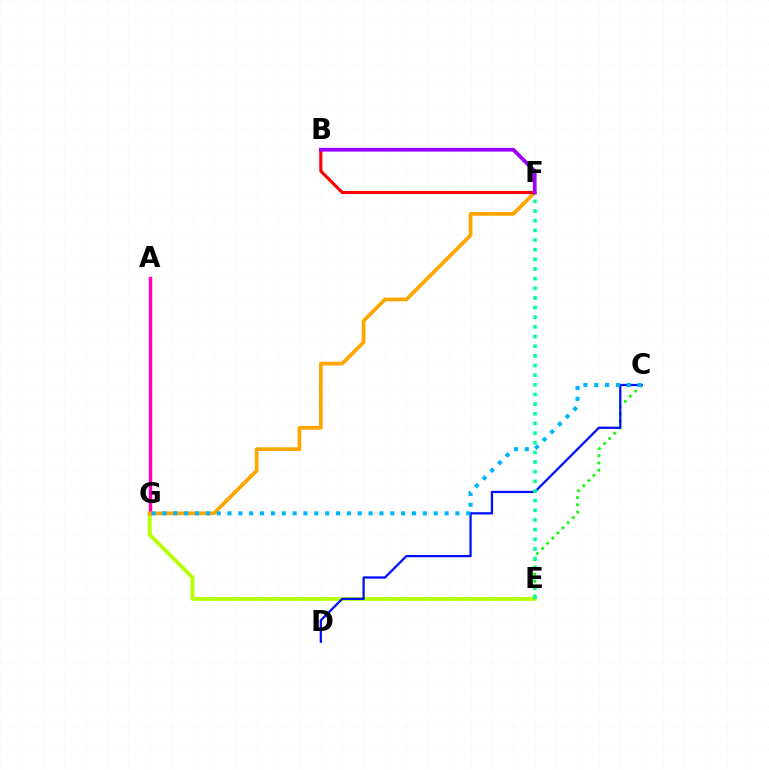{('C', 'E'): [{'color': '#08ff00', 'line_style': 'dotted', 'thickness': 1.97}], ('E', 'G'): [{'color': '#b3ff00', 'line_style': 'solid', 'thickness': 2.78}], ('C', 'D'): [{'color': '#0010ff', 'line_style': 'solid', 'thickness': 1.63}], ('E', 'F'): [{'color': '#00ff9d', 'line_style': 'dotted', 'thickness': 2.62}], ('A', 'G'): [{'color': '#ff00bd', 'line_style': 'solid', 'thickness': 2.48}], ('F', 'G'): [{'color': '#ffa500', 'line_style': 'solid', 'thickness': 2.69}], ('B', 'F'): [{'color': '#ff0000', 'line_style': 'solid', 'thickness': 2.24}, {'color': '#9b00ff', 'line_style': 'solid', 'thickness': 2.72}], ('C', 'G'): [{'color': '#00b5ff', 'line_style': 'dotted', 'thickness': 2.95}]}